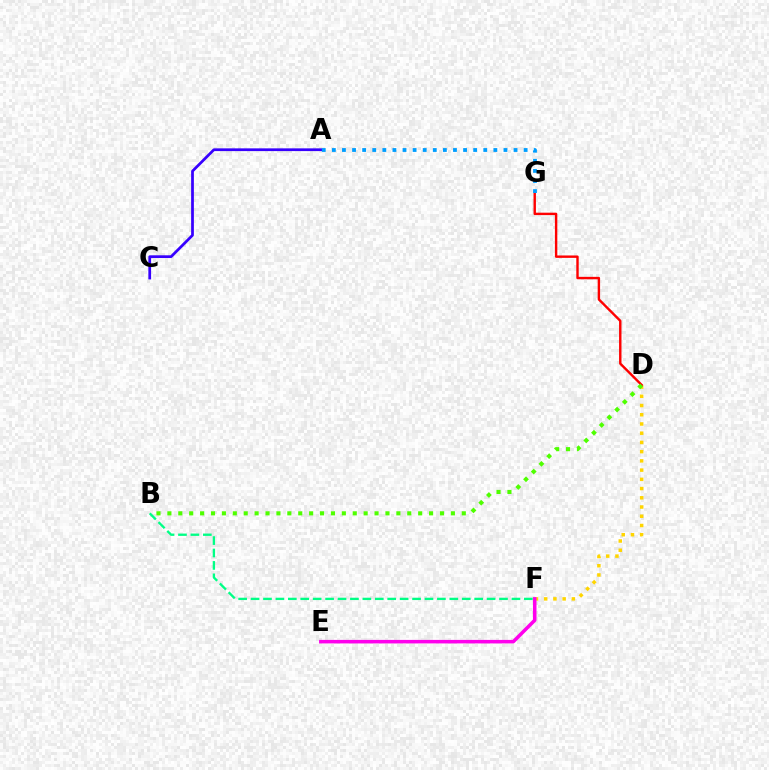{('A', 'C'): [{'color': '#3700ff', 'line_style': 'solid', 'thickness': 1.97}], ('D', 'F'): [{'color': '#ffd500', 'line_style': 'dotted', 'thickness': 2.51}], ('E', 'F'): [{'color': '#ff00ed', 'line_style': 'solid', 'thickness': 2.53}], ('B', 'F'): [{'color': '#00ff86', 'line_style': 'dashed', 'thickness': 1.69}], ('D', 'G'): [{'color': '#ff0000', 'line_style': 'solid', 'thickness': 1.73}], ('B', 'D'): [{'color': '#4fff00', 'line_style': 'dotted', 'thickness': 2.96}], ('A', 'G'): [{'color': '#009eff', 'line_style': 'dotted', 'thickness': 2.74}]}